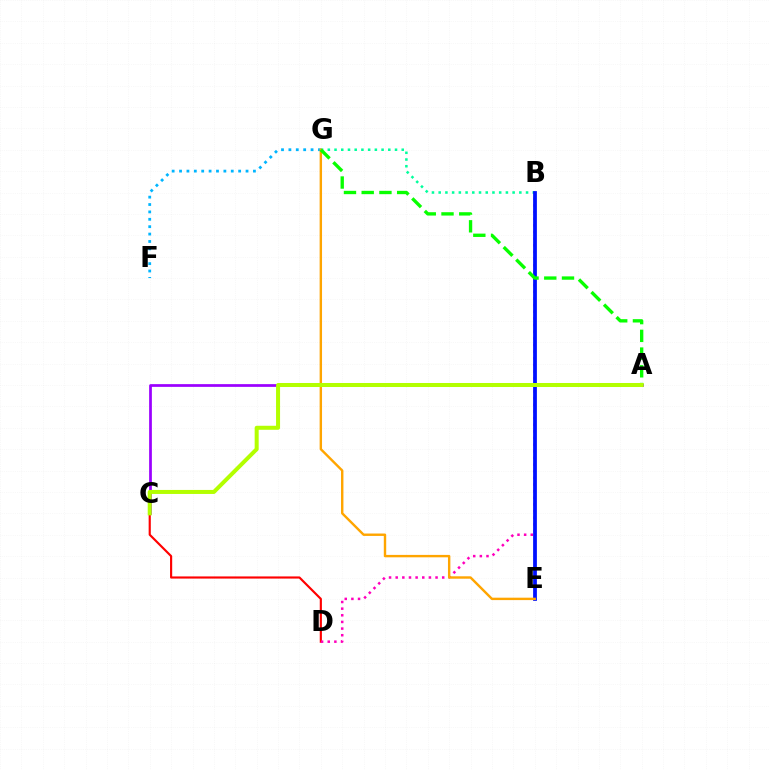{('C', 'D'): [{'color': '#ff0000', 'line_style': 'solid', 'thickness': 1.55}], ('B', 'G'): [{'color': '#00ff9d', 'line_style': 'dotted', 'thickness': 1.83}], ('F', 'G'): [{'color': '#00b5ff', 'line_style': 'dotted', 'thickness': 2.01}], ('B', 'D'): [{'color': '#ff00bd', 'line_style': 'dotted', 'thickness': 1.81}], ('B', 'E'): [{'color': '#0010ff', 'line_style': 'solid', 'thickness': 2.71}], ('A', 'C'): [{'color': '#9b00ff', 'line_style': 'solid', 'thickness': 1.97}, {'color': '#b3ff00', 'line_style': 'solid', 'thickness': 2.89}], ('E', 'G'): [{'color': '#ffa500', 'line_style': 'solid', 'thickness': 1.73}], ('A', 'G'): [{'color': '#08ff00', 'line_style': 'dashed', 'thickness': 2.41}]}